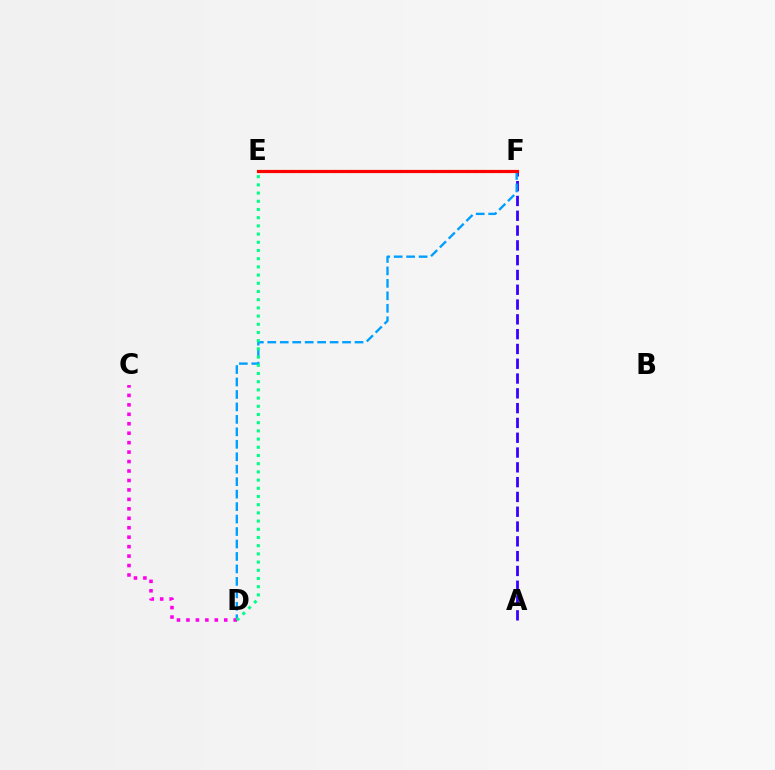{('A', 'F'): [{'color': '#3700ff', 'line_style': 'dashed', 'thickness': 2.01}], ('D', 'F'): [{'color': '#009eff', 'line_style': 'dashed', 'thickness': 1.69}], ('C', 'D'): [{'color': '#ff00ed', 'line_style': 'dotted', 'thickness': 2.57}], ('E', 'F'): [{'color': '#4fff00', 'line_style': 'dashed', 'thickness': 2.17}, {'color': '#ffd500', 'line_style': 'dotted', 'thickness': 2.25}, {'color': '#ff0000', 'line_style': 'solid', 'thickness': 2.29}], ('D', 'E'): [{'color': '#00ff86', 'line_style': 'dotted', 'thickness': 2.23}]}